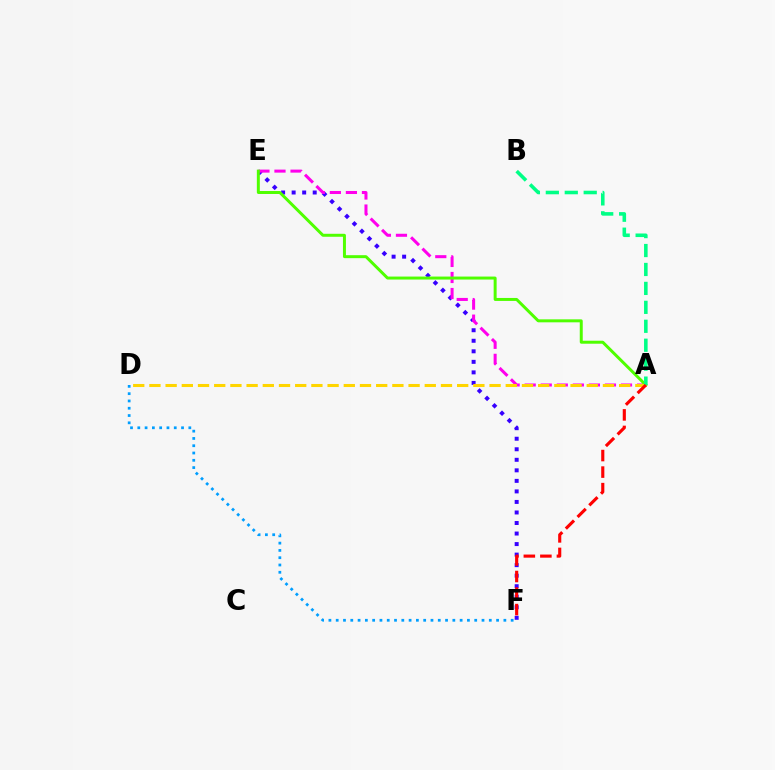{('E', 'F'): [{'color': '#3700ff', 'line_style': 'dotted', 'thickness': 2.86}], ('A', 'E'): [{'color': '#ff00ed', 'line_style': 'dashed', 'thickness': 2.18}, {'color': '#4fff00', 'line_style': 'solid', 'thickness': 2.14}], ('D', 'F'): [{'color': '#009eff', 'line_style': 'dotted', 'thickness': 1.98}], ('A', 'D'): [{'color': '#ffd500', 'line_style': 'dashed', 'thickness': 2.2}], ('A', 'B'): [{'color': '#00ff86', 'line_style': 'dashed', 'thickness': 2.57}], ('A', 'F'): [{'color': '#ff0000', 'line_style': 'dashed', 'thickness': 2.25}]}